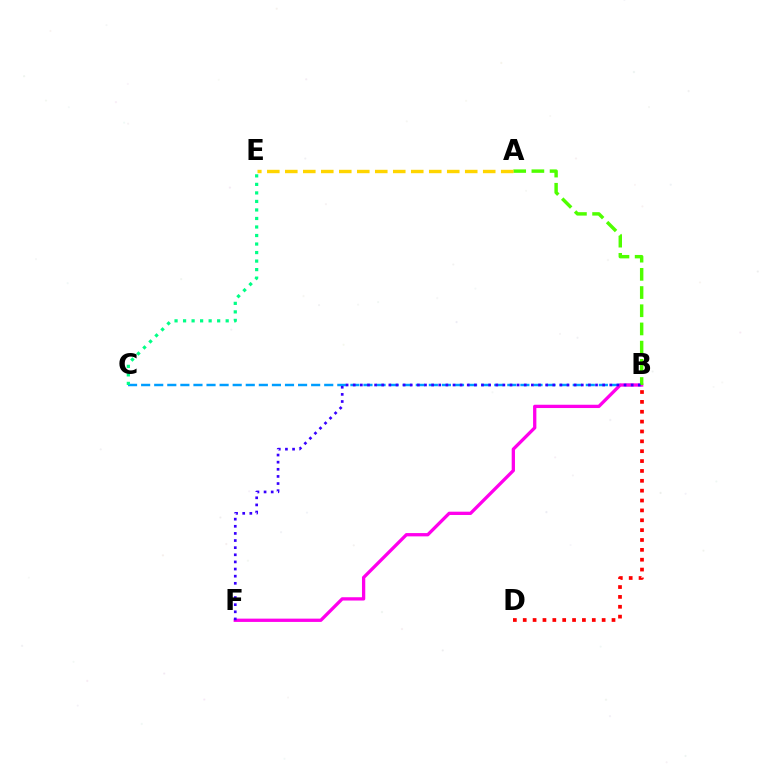{('B', 'C'): [{'color': '#009eff', 'line_style': 'dashed', 'thickness': 1.78}], ('B', 'F'): [{'color': '#ff00ed', 'line_style': 'solid', 'thickness': 2.37}, {'color': '#3700ff', 'line_style': 'dotted', 'thickness': 1.94}], ('B', 'D'): [{'color': '#ff0000', 'line_style': 'dotted', 'thickness': 2.68}], ('C', 'E'): [{'color': '#00ff86', 'line_style': 'dotted', 'thickness': 2.32}], ('A', 'B'): [{'color': '#4fff00', 'line_style': 'dashed', 'thickness': 2.47}], ('A', 'E'): [{'color': '#ffd500', 'line_style': 'dashed', 'thickness': 2.44}]}